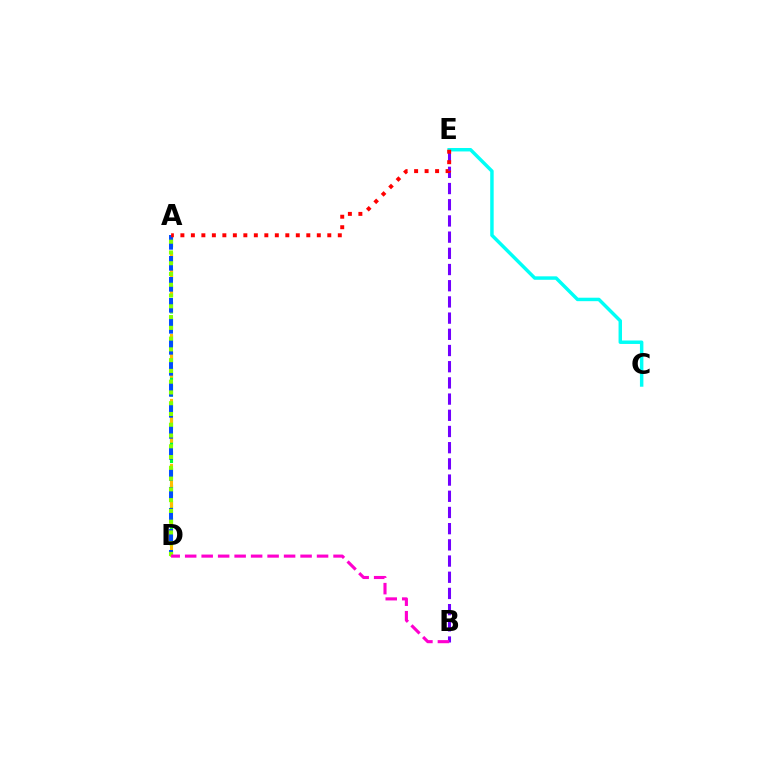{('A', 'D'): [{'color': '#00ff39', 'line_style': 'dashed', 'thickness': 2.26}, {'color': '#ffbd00', 'line_style': 'dashed', 'thickness': 2.21}, {'color': '#004bff', 'line_style': 'dashed', 'thickness': 2.85}, {'color': '#84ff00', 'line_style': 'dotted', 'thickness': 2.93}], ('C', 'E'): [{'color': '#00fff6', 'line_style': 'solid', 'thickness': 2.49}], ('B', 'E'): [{'color': '#7200ff', 'line_style': 'dashed', 'thickness': 2.2}], ('A', 'E'): [{'color': '#ff0000', 'line_style': 'dotted', 'thickness': 2.85}], ('B', 'D'): [{'color': '#ff00cf', 'line_style': 'dashed', 'thickness': 2.24}]}